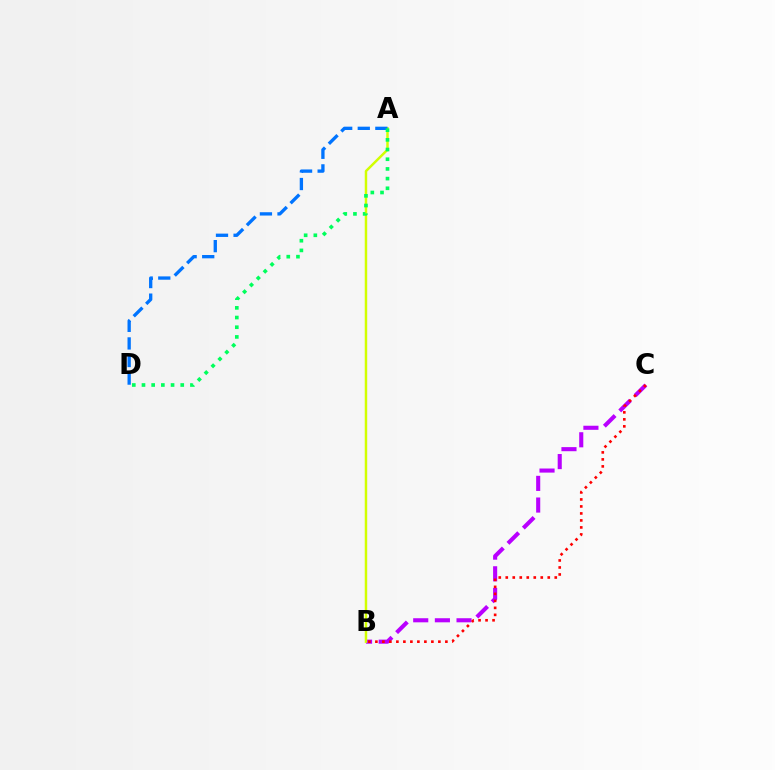{('B', 'C'): [{'color': '#b900ff', 'line_style': 'dashed', 'thickness': 2.94}, {'color': '#ff0000', 'line_style': 'dotted', 'thickness': 1.9}], ('A', 'B'): [{'color': '#d1ff00', 'line_style': 'solid', 'thickness': 1.77}], ('A', 'D'): [{'color': '#0074ff', 'line_style': 'dashed', 'thickness': 2.39}, {'color': '#00ff5c', 'line_style': 'dotted', 'thickness': 2.63}]}